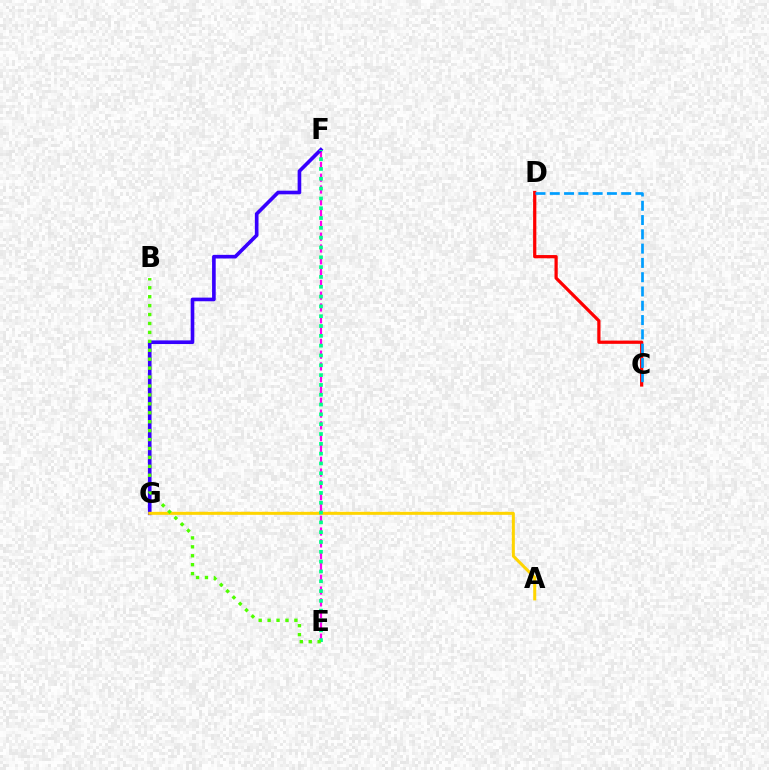{('C', 'D'): [{'color': '#ff0000', 'line_style': 'solid', 'thickness': 2.33}, {'color': '#009eff', 'line_style': 'dashed', 'thickness': 1.94}], ('E', 'F'): [{'color': '#ff00ed', 'line_style': 'dashed', 'thickness': 1.6}, {'color': '#00ff86', 'line_style': 'dotted', 'thickness': 2.67}], ('F', 'G'): [{'color': '#3700ff', 'line_style': 'solid', 'thickness': 2.62}], ('A', 'G'): [{'color': '#ffd500', 'line_style': 'solid', 'thickness': 2.18}], ('B', 'E'): [{'color': '#4fff00', 'line_style': 'dotted', 'thickness': 2.43}]}